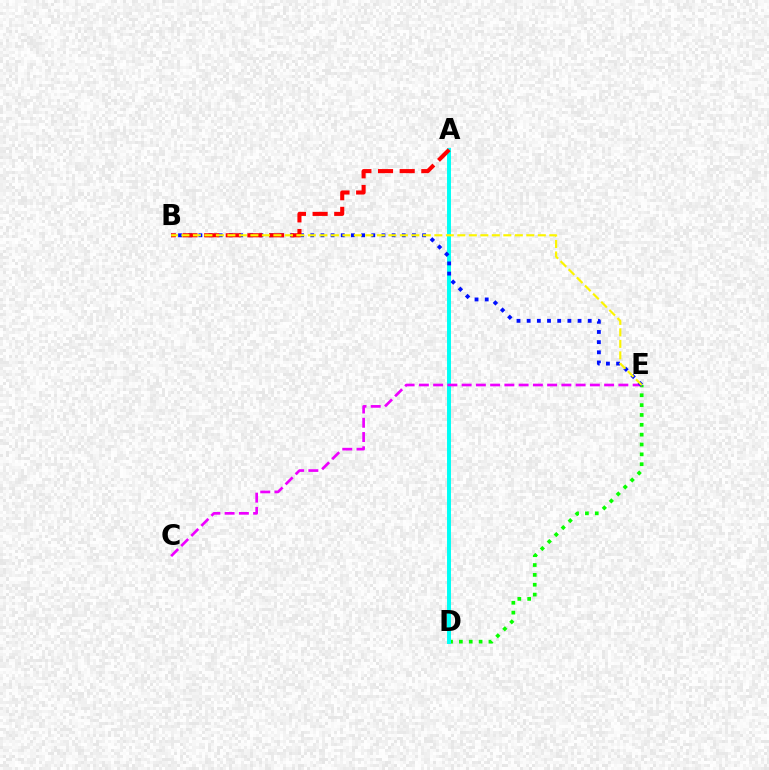{('D', 'E'): [{'color': '#08ff00', 'line_style': 'dotted', 'thickness': 2.68}], ('A', 'D'): [{'color': '#00fff6', 'line_style': 'solid', 'thickness': 2.84}], ('C', 'E'): [{'color': '#ee00ff', 'line_style': 'dashed', 'thickness': 1.94}], ('B', 'E'): [{'color': '#0010ff', 'line_style': 'dotted', 'thickness': 2.76}, {'color': '#fcf500', 'line_style': 'dashed', 'thickness': 1.56}], ('A', 'B'): [{'color': '#ff0000', 'line_style': 'dashed', 'thickness': 2.94}]}